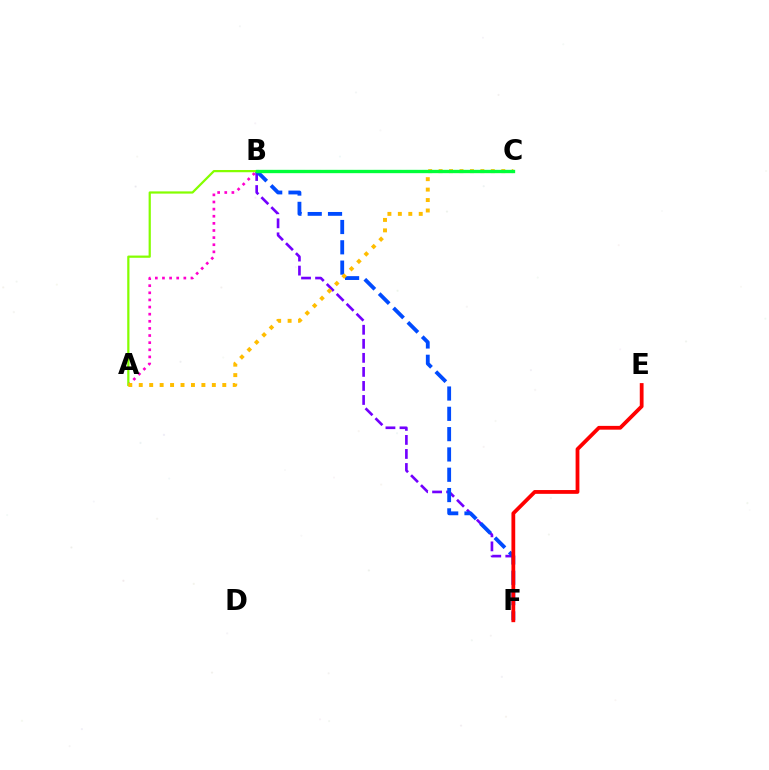{('A', 'B'): [{'color': '#ff00cf', 'line_style': 'dotted', 'thickness': 1.94}, {'color': '#84ff00', 'line_style': 'solid', 'thickness': 1.6}], ('B', 'F'): [{'color': '#7200ff', 'line_style': 'dashed', 'thickness': 1.91}, {'color': '#004bff', 'line_style': 'dashed', 'thickness': 2.76}], ('B', 'C'): [{'color': '#00fff6', 'line_style': 'dashed', 'thickness': 2.18}, {'color': '#00ff39', 'line_style': 'solid', 'thickness': 2.4}], ('A', 'C'): [{'color': '#ffbd00', 'line_style': 'dotted', 'thickness': 2.84}], ('E', 'F'): [{'color': '#ff0000', 'line_style': 'solid', 'thickness': 2.73}]}